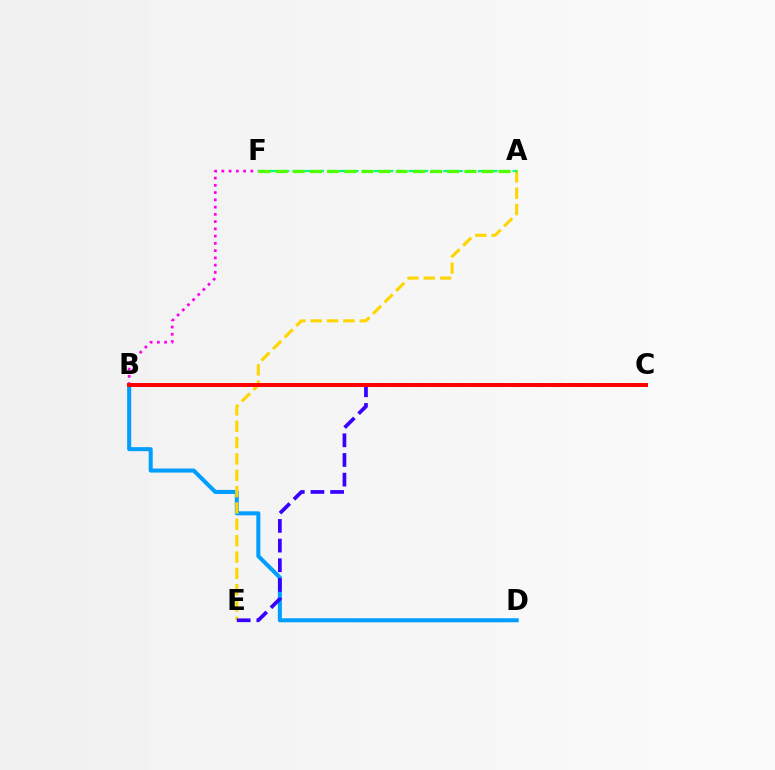{('B', 'F'): [{'color': '#ff00ed', 'line_style': 'dotted', 'thickness': 1.97}], ('B', 'D'): [{'color': '#009eff', 'line_style': 'solid', 'thickness': 2.91}], ('A', 'E'): [{'color': '#ffd500', 'line_style': 'dashed', 'thickness': 2.22}], ('A', 'F'): [{'color': '#00ff86', 'line_style': 'dashed', 'thickness': 1.57}, {'color': '#4fff00', 'line_style': 'dashed', 'thickness': 2.33}], ('C', 'E'): [{'color': '#3700ff', 'line_style': 'dashed', 'thickness': 2.67}], ('B', 'C'): [{'color': '#ff0000', 'line_style': 'solid', 'thickness': 2.84}]}